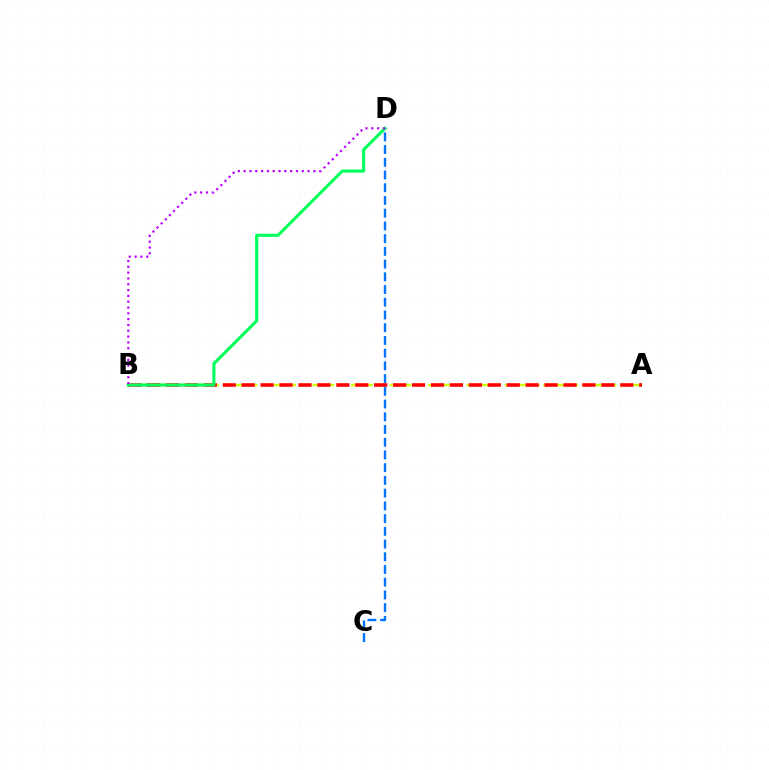{('A', 'B'): [{'color': '#d1ff00', 'line_style': 'dashed', 'thickness': 1.74}, {'color': '#ff0000', 'line_style': 'dashed', 'thickness': 2.57}], ('B', 'D'): [{'color': '#00ff5c', 'line_style': 'solid', 'thickness': 2.23}, {'color': '#b900ff', 'line_style': 'dotted', 'thickness': 1.58}], ('C', 'D'): [{'color': '#0074ff', 'line_style': 'dashed', 'thickness': 1.73}]}